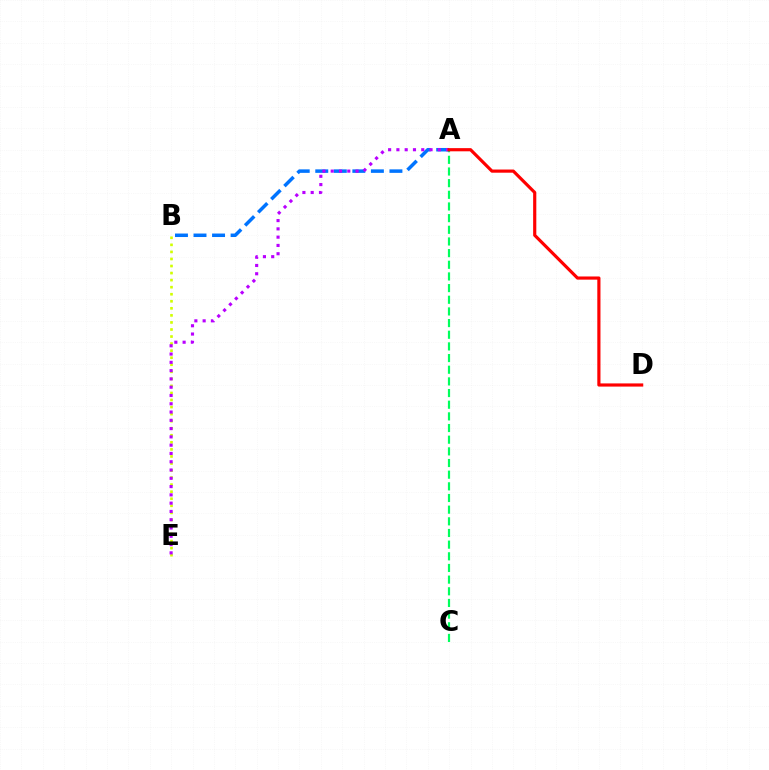{('A', 'B'): [{'color': '#0074ff', 'line_style': 'dashed', 'thickness': 2.52}], ('B', 'E'): [{'color': '#d1ff00', 'line_style': 'dotted', 'thickness': 1.92}], ('A', 'C'): [{'color': '#00ff5c', 'line_style': 'dashed', 'thickness': 1.58}], ('A', 'E'): [{'color': '#b900ff', 'line_style': 'dotted', 'thickness': 2.25}], ('A', 'D'): [{'color': '#ff0000', 'line_style': 'solid', 'thickness': 2.28}]}